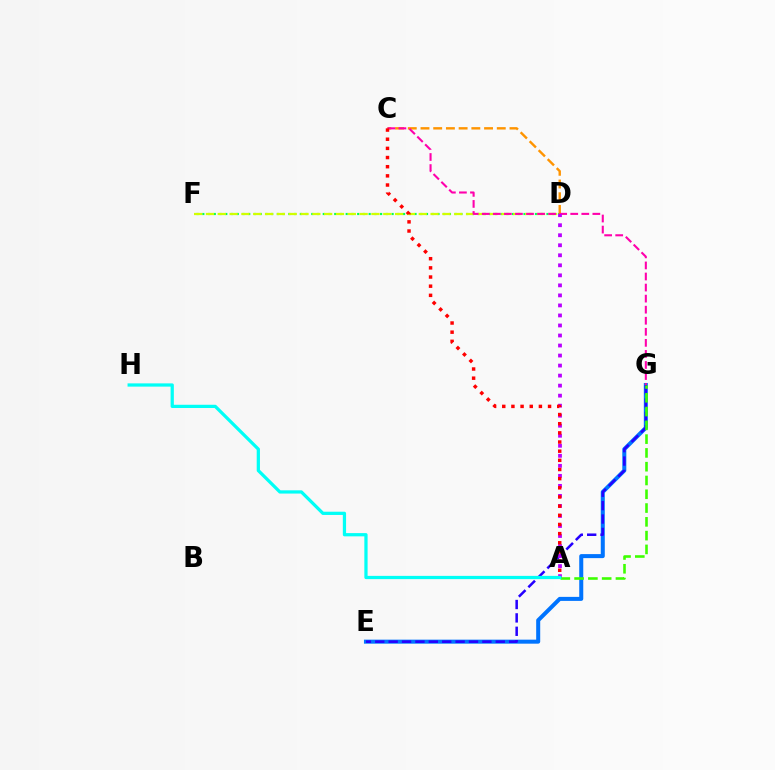{('D', 'F'): [{'color': '#00ff5c', 'line_style': 'dotted', 'thickness': 1.56}, {'color': '#d1ff00', 'line_style': 'dashed', 'thickness': 1.61}], ('C', 'D'): [{'color': '#ff9400', 'line_style': 'dashed', 'thickness': 1.73}], ('E', 'G'): [{'color': '#0074ff', 'line_style': 'solid', 'thickness': 2.9}, {'color': '#2500ff', 'line_style': 'dashed', 'thickness': 1.82}], ('C', 'G'): [{'color': '#ff00ac', 'line_style': 'dashed', 'thickness': 1.5}], ('A', 'D'): [{'color': '#b900ff', 'line_style': 'dotted', 'thickness': 2.72}], ('A', 'G'): [{'color': '#3dff00', 'line_style': 'dashed', 'thickness': 1.87}], ('A', 'H'): [{'color': '#00fff6', 'line_style': 'solid', 'thickness': 2.34}], ('A', 'C'): [{'color': '#ff0000', 'line_style': 'dotted', 'thickness': 2.49}]}